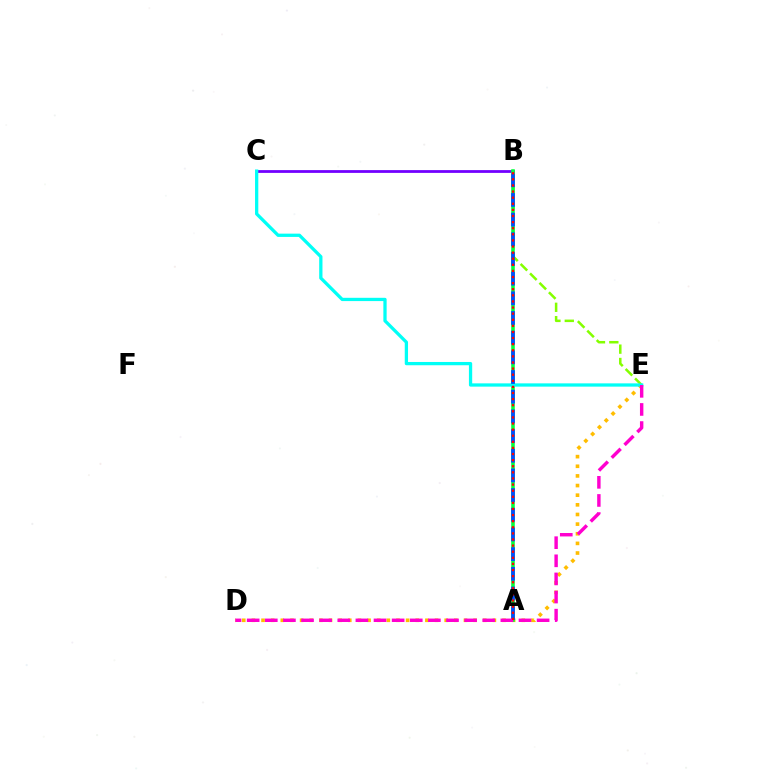{('D', 'E'): [{'color': '#ffbd00', 'line_style': 'dotted', 'thickness': 2.62}, {'color': '#ff00cf', 'line_style': 'dashed', 'thickness': 2.46}], ('B', 'C'): [{'color': '#7200ff', 'line_style': 'solid', 'thickness': 2.01}], ('B', 'E'): [{'color': '#84ff00', 'line_style': 'dashed', 'thickness': 1.81}], ('A', 'B'): [{'color': '#00ff39', 'line_style': 'solid', 'thickness': 2.56}, {'color': '#004bff', 'line_style': 'dashed', 'thickness': 2.67}, {'color': '#ff0000', 'line_style': 'dotted', 'thickness': 1.66}], ('C', 'E'): [{'color': '#00fff6', 'line_style': 'solid', 'thickness': 2.36}]}